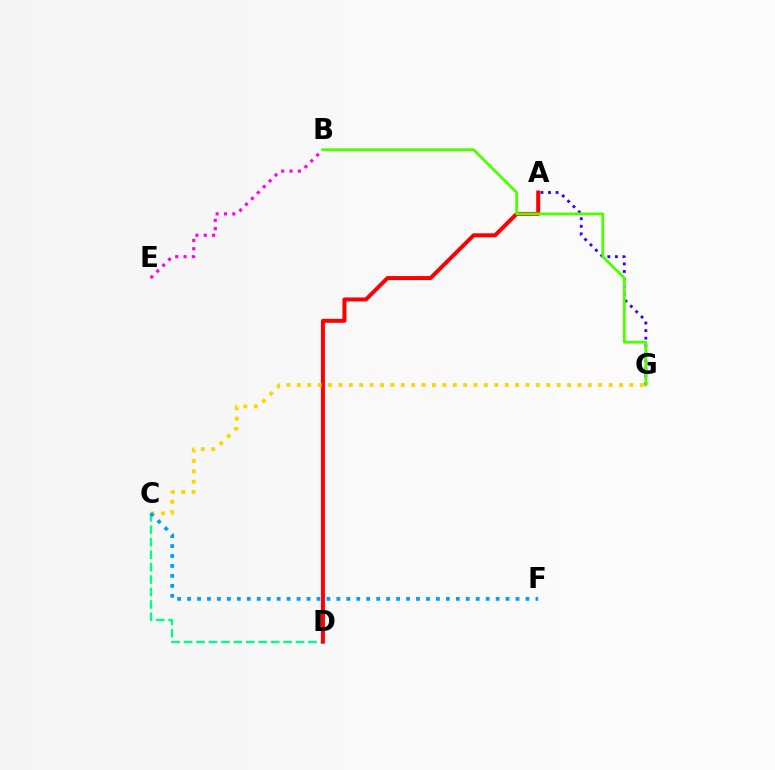{('A', 'G'): [{'color': '#3700ff', 'line_style': 'dotted', 'thickness': 2.06}], ('C', 'D'): [{'color': '#00ff86', 'line_style': 'dashed', 'thickness': 1.69}], ('A', 'D'): [{'color': '#ff0000', 'line_style': 'solid', 'thickness': 2.87}], ('B', 'E'): [{'color': '#ff00ed', 'line_style': 'dotted', 'thickness': 2.26}], ('C', 'G'): [{'color': '#ffd500', 'line_style': 'dotted', 'thickness': 2.82}], ('C', 'F'): [{'color': '#009eff', 'line_style': 'dotted', 'thickness': 2.7}], ('B', 'G'): [{'color': '#4fff00', 'line_style': 'solid', 'thickness': 2.02}]}